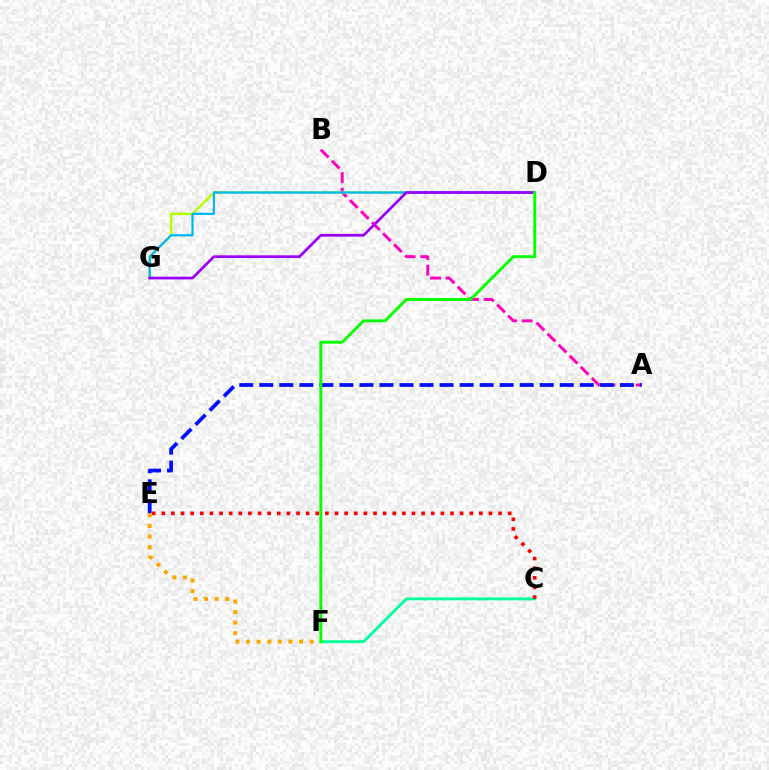{('A', 'B'): [{'color': '#ff00bd', 'line_style': 'dashed', 'thickness': 2.12}], ('D', 'G'): [{'color': '#b3ff00', 'line_style': 'solid', 'thickness': 1.73}, {'color': '#00b5ff', 'line_style': 'solid', 'thickness': 1.61}, {'color': '#9b00ff', 'line_style': 'solid', 'thickness': 1.96}], ('A', 'E'): [{'color': '#0010ff', 'line_style': 'dashed', 'thickness': 2.72}], ('C', 'F'): [{'color': '#00ff9d', 'line_style': 'solid', 'thickness': 2.04}], ('E', 'F'): [{'color': '#ffa500', 'line_style': 'dotted', 'thickness': 2.88}], ('D', 'F'): [{'color': '#08ff00', 'line_style': 'solid', 'thickness': 2.1}], ('C', 'E'): [{'color': '#ff0000', 'line_style': 'dotted', 'thickness': 2.61}]}